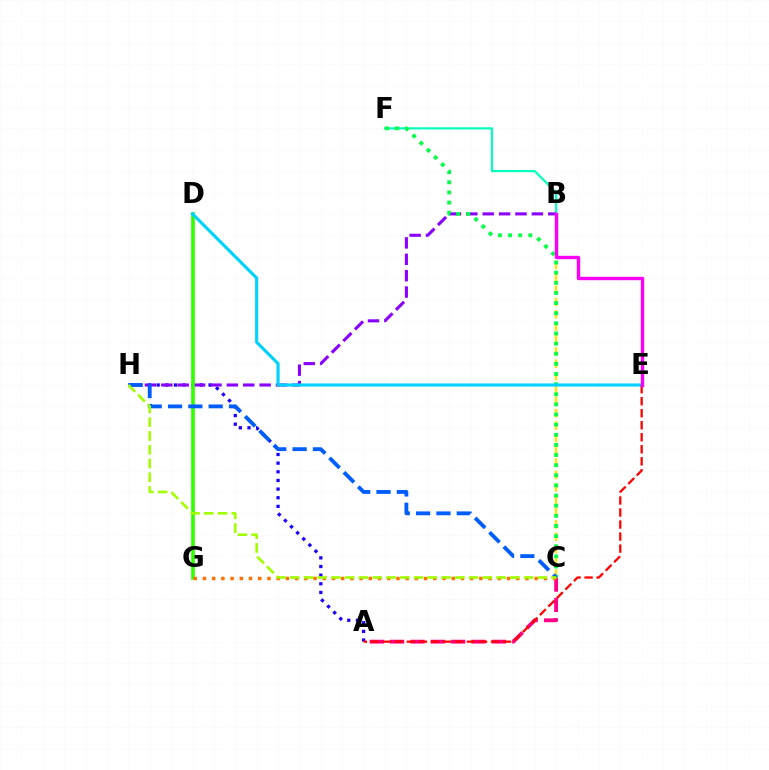{('B', 'F'): [{'color': '#00ffbb', 'line_style': 'solid', 'thickness': 1.55}], ('B', 'C'): [{'color': '#ffe600', 'line_style': 'dashed', 'thickness': 1.68}], ('A', 'H'): [{'color': '#1900ff', 'line_style': 'dotted', 'thickness': 2.35}], ('B', 'H'): [{'color': '#8a00ff', 'line_style': 'dashed', 'thickness': 2.23}], ('A', 'C'): [{'color': '#ff0088', 'line_style': 'dashed', 'thickness': 2.76}], ('D', 'G'): [{'color': '#31ff00', 'line_style': 'solid', 'thickness': 2.64}], ('C', 'F'): [{'color': '#00ff45', 'line_style': 'dotted', 'thickness': 2.75}], ('C', 'H'): [{'color': '#005dff', 'line_style': 'dashed', 'thickness': 2.76}, {'color': '#a2ff00', 'line_style': 'dashed', 'thickness': 1.87}], ('C', 'G'): [{'color': '#ff7000', 'line_style': 'dotted', 'thickness': 2.5}], ('D', 'E'): [{'color': '#00d3ff', 'line_style': 'solid', 'thickness': 2.25}], ('A', 'E'): [{'color': '#ff0000', 'line_style': 'dashed', 'thickness': 1.63}], ('B', 'E'): [{'color': '#fa00f9', 'line_style': 'solid', 'thickness': 2.43}]}